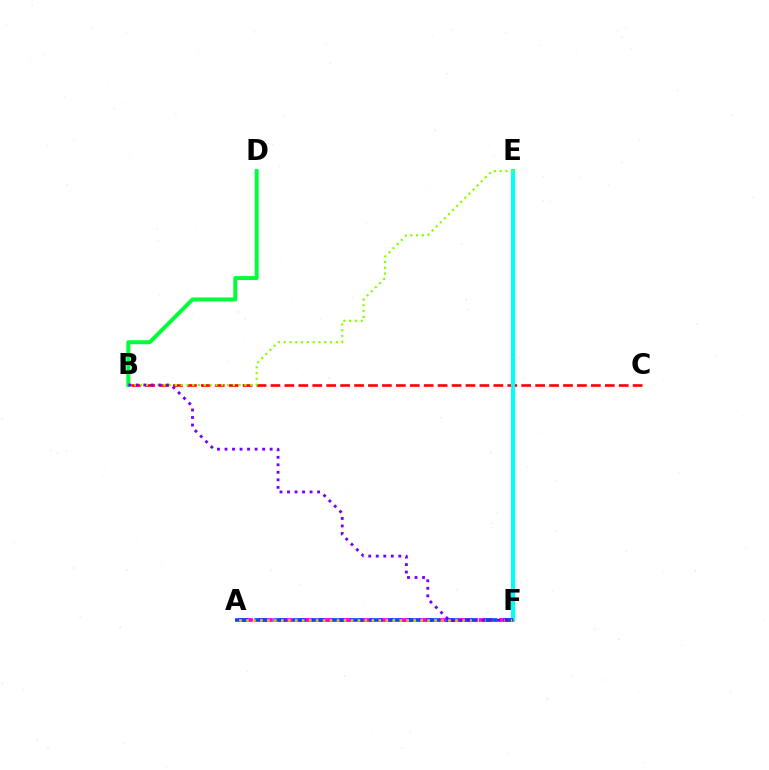{('A', 'F'): [{'color': '#ff00cf', 'line_style': 'dashed', 'thickness': 2.72}, {'color': '#004bff', 'line_style': 'dashed', 'thickness': 2.6}, {'color': '#ffbd00', 'line_style': 'dotted', 'thickness': 1.89}], ('B', 'D'): [{'color': '#00ff39', 'line_style': 'solid', 'thickness': 2.86}], ('B', 'C'): [{'color': '#ff0000', 'line_style': 'dashed', 'thickness': 1.89}], ('E', 'F'): [{'color': '#00fff6', 'line_style': 'solid', 'thickness': 2.96}], ('B', 'E'): [{'color': '#84ff00', 'line_style': 'dotted', 'thickness': 1.57}], ('B', 'F'): [{'color': '#7200ff', 'line_style': 'dotted', 'thickness': 2.04}]}